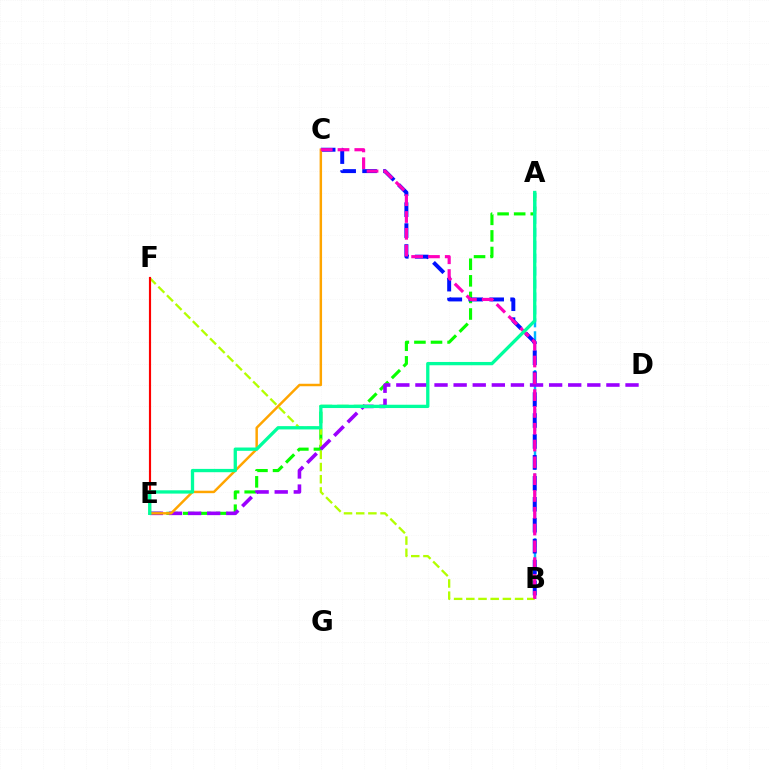{('A', 'E'): [{'color': '#08ff00', 'line_style': 'dashed', 'thickness': 2.25}, {'color': '#00ff9d', 'line_style': 'solid', 'thickness': 2.38}], ('A', 'B'): [{'color': '#00b5ff', 'line_style': 'dashed', 'thickness': 1.76}], ('B', 'C'): [{'color': '#0010ff', 'line_style': 'dashed', 'thickness': 2.84}, {'color': '#ff00bd', 'line_style': 'dashed', 'thickness': 2.28}], ('B', 'F'): [{'color': '#b3ff00', 'line_style': 'dashed', 'thickness': 1.66}], ('D', 'E'): [{'color': '#9b00ff', 'line_style': 'dashed', 'thickness': 2.59}], ('E', 'F'): [{'color': '#ff0000', 'line_style': 'solid', 'thickness': 1.55}], ('C', 'E'): [{'color': '#ffa500', 'line_style': 'solid', 'thickness': 1.78}]}